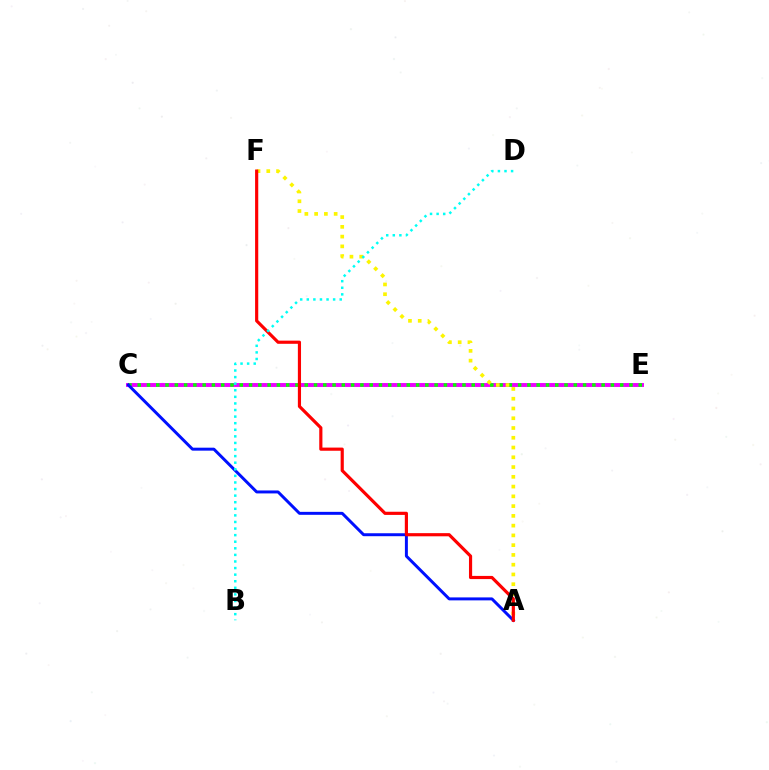{('C', 'E'): [{'color': '#ee00ff', 'line_style': 'solid', 'thickness': 2.83}, {'color': '#08ff00', 'line_style': 'dotted', 'thickness': 2.52}], ('A', 'C'): [{'color': '#0010ff', 'line_style': 'solid', 'thickness': 2.13}], ('A', 'F'): [{'color': '#fcf500', 'line_style': 'dotted', 'thickness': 2.65}, {'color': '#ff0000', 'line_style': 'solid', 'thickness': 2.28}], ('B', 'D'): [{'color': '#00fff6', 'line_style': 'dotted', 'thickness': 1.79}]}